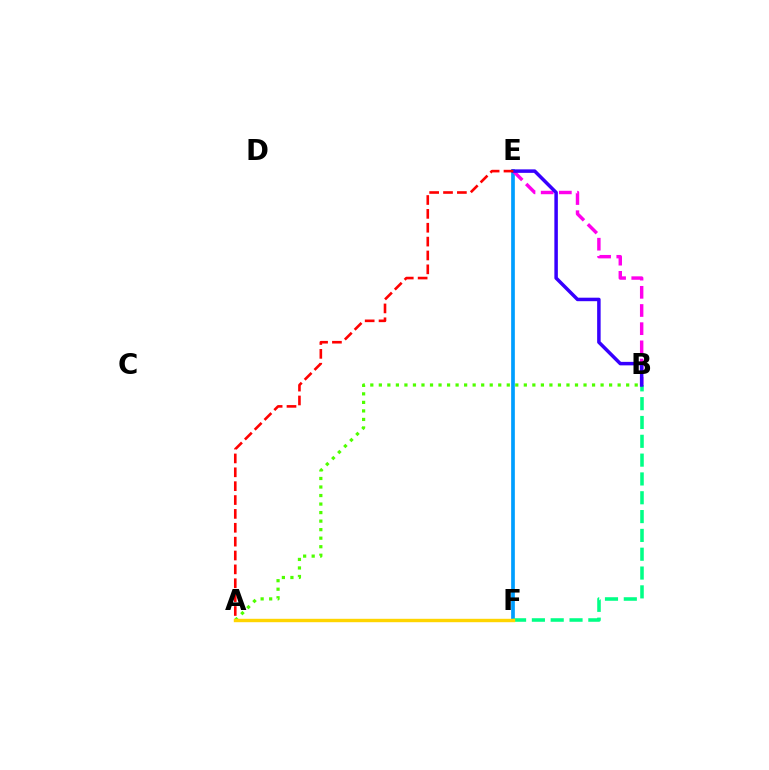{('A', 'B'): [{'color': '#4fff00', 'line_style': 'dotted', 'thickness': 2.32}], ('E', 'F'): [{'color': '#009eff', 'line_style': 'solid', 'thickness': 2.67}], ('B', 'E'): [{'color': '#ff00ed', 'line_style': 'dashed', 'thickness': 2.47}, {'color': '#3700ff', 'line_style': 'solid', 'thickness': 2.52}], ('B', 'F'): [{'color': '#00ff86', 'line_style': 'dashed', 'thickness': 2.56}], ('A', 'E'): [{'color': '#ff0000', 'line_style': 'dashed', 'thickness': 1.88}], ('A', 'F'): [{'color': '#ffd500', 'line_style': 'solid', 'thickness': 2.45}]}